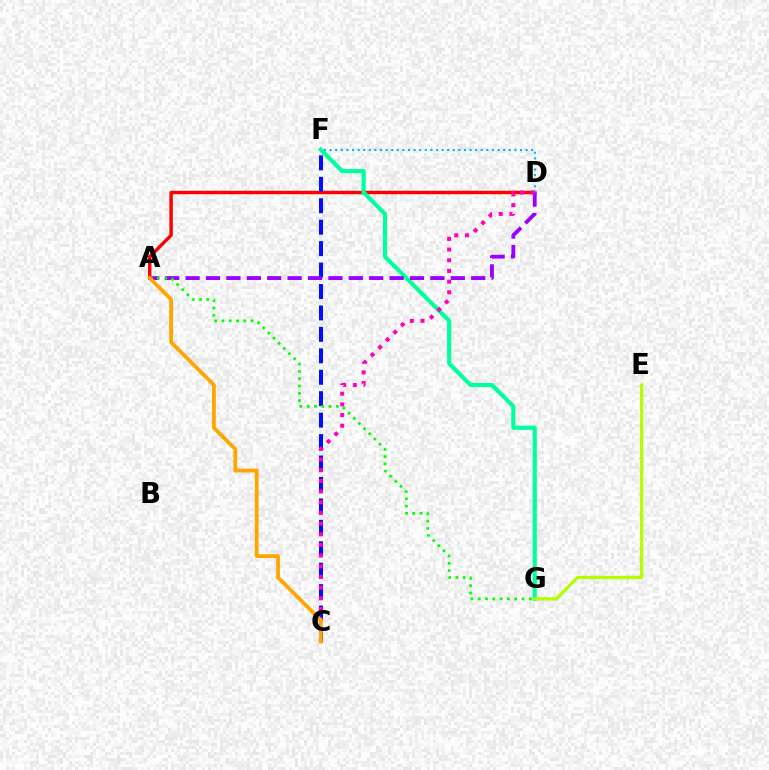{('A', 'D'): [{'color': '#ff0000', 'line_style': 'solid', 'thickness': 2.47}, {'color': '#9b00ff', 'line_style': 'dashed', 'thickness': 2.77}], ('D', 'F'): [{'color': '#00b5ff', 'line_style': 'dotted', 'thickness': 1.52}], ('F', 'G'): [{'color': '#00ff9d', 'line_style': 'solid', 'thickness': 2.99}], ('C', 'F'): [{'color': '#0010ff', 'line_style': 'dashed', 'thickness': 2.91}], ('E', 'G'): [{'color': '#b3ff00', 'line_style': 'solid', 'thickness': 2.33}], ('A', 'G'): [{'color': '#08ff00', 'line_style': 'dotted', 'thickness': 1.98}], ('C', 'D'): [{'color': '#ff00bd', 'line_style': 'dotted', 'thickness': 2.9}], ('A', 'C'): [{'color': '#ffa500', 'line_style': 'solid', 'thickness': 2.72}]}